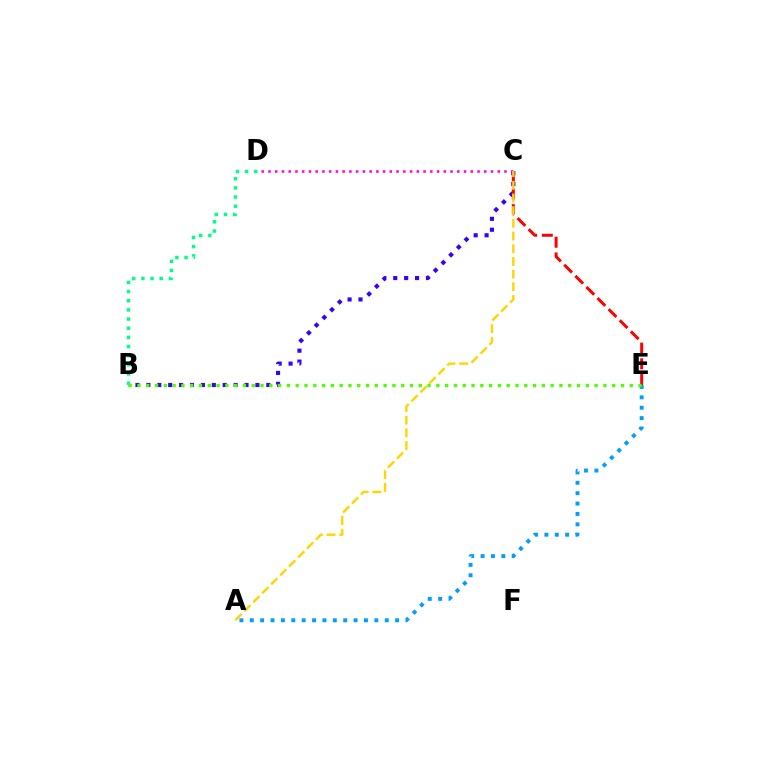{('B', 'C'): [{'color': '#3700ff', 'line_style': 'dotted', 'thickness': 2.96}], ('B', 'D'): [{'color': '#00ff86', 'line_style': 'dotted', 'thickness': 2.49}], ('C', 'D'): [{'color': '#ff00ed', 'line_style': 'dotted', 'thickness': 1.83}], ('C', 'E'): [{'color': '#ff0000', 'line_style': 'dashed', 'thickness': 2.13}], ('A', 'E'): [{'color': '#009eff', 'line_style': 'dotted', 'thickness': 2.82}], ('B', 'E'): [{'color': '#4fff00', 'line_style': 'dotted', 'thickness': 2.39}], ('A', 'C'): [{'color': '#ffd500', 'line_style': 'dashed', 'thickness': 1.72}]}